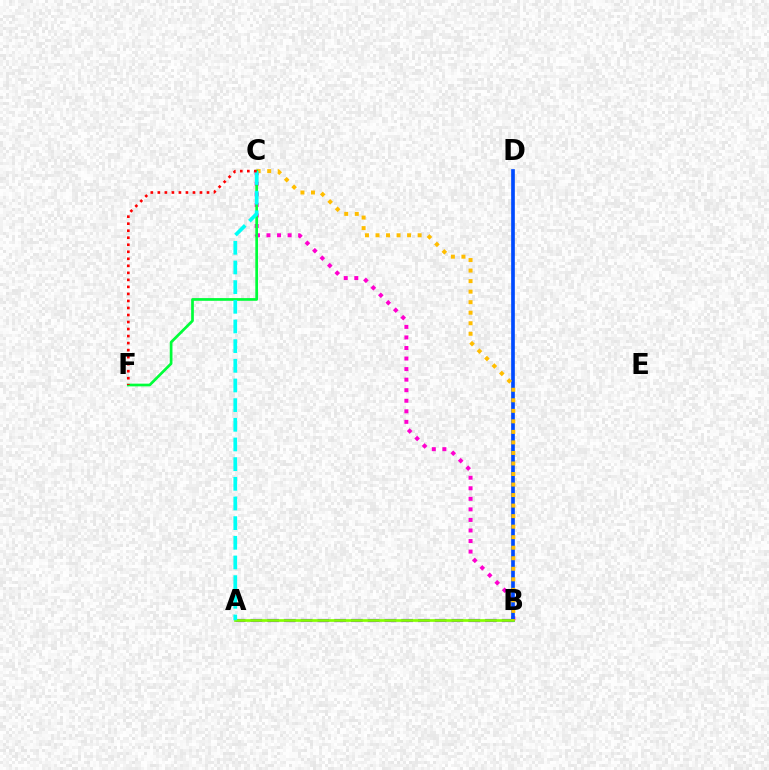{('A', 'B'): [{'color': '#7200ff', 'line_style': 'dashed', 'thickness': 2.28}, {'color': '#84ff00', 'line_style': 'solid', 'thickness': 1.94}], ('B', 'C'): [{'color': '#ff00cf', 'line_style': 'dotted', 'thickness': 2.87}, {'color': '#ffbd00', 'line_style': 'dotted', 'thickness': 2.86}], ('B', 'D'): [{'color': '#004bff', 'line_style': 'solid', 'thickness': 2.64}], ('C', 'F'): [{'color': '#00ff39', 'line_style': 'solid', 'thickness': 1.95}, {'color': '#ff0000', 'line_style': 'dotted', 'thickness': 1.91}], ('A', 'C'): [{'color': '#00fff6', 'line_style': 'dashed', 'thickness': 2.67}]}